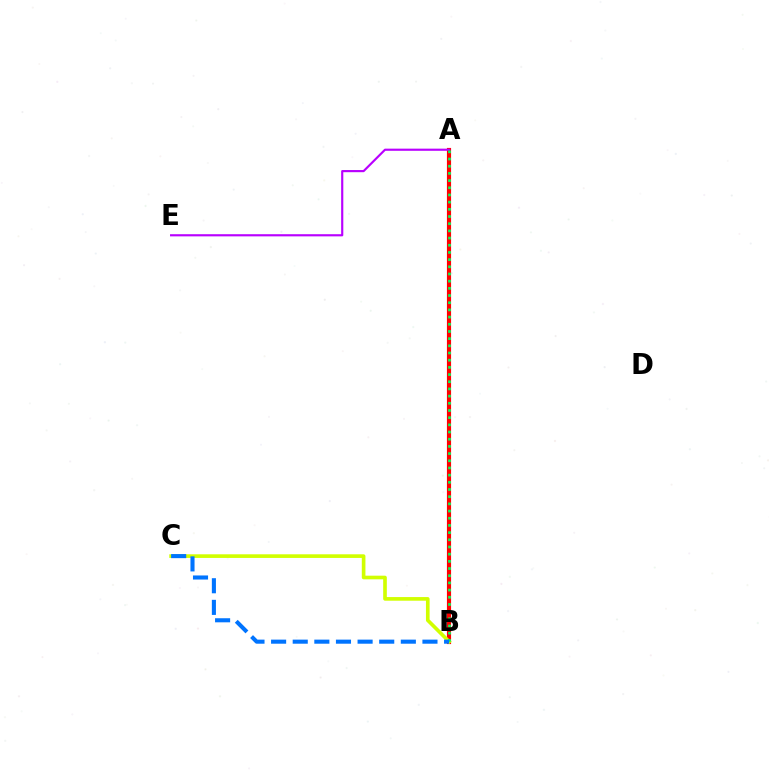{('A', 'B'): [{'color': '#ff0000', 'line_style': 'solid', 'thickness': 2.98}, {'color': '#00ff5c', 'line_style': 'dotted', 'thickness': 1.95}], ('B', 'C'): [{'color': '#d1ff00', 'line_style': 'solid', 'thickness': 2.63}, {'color': '#0074ff', 'line_style': 'dashed', 'thickness': 2.94}], ('A', 'E'): [{'color': '#b900ff', 'line_style': 'solid', 'thickness': 1.55}]}